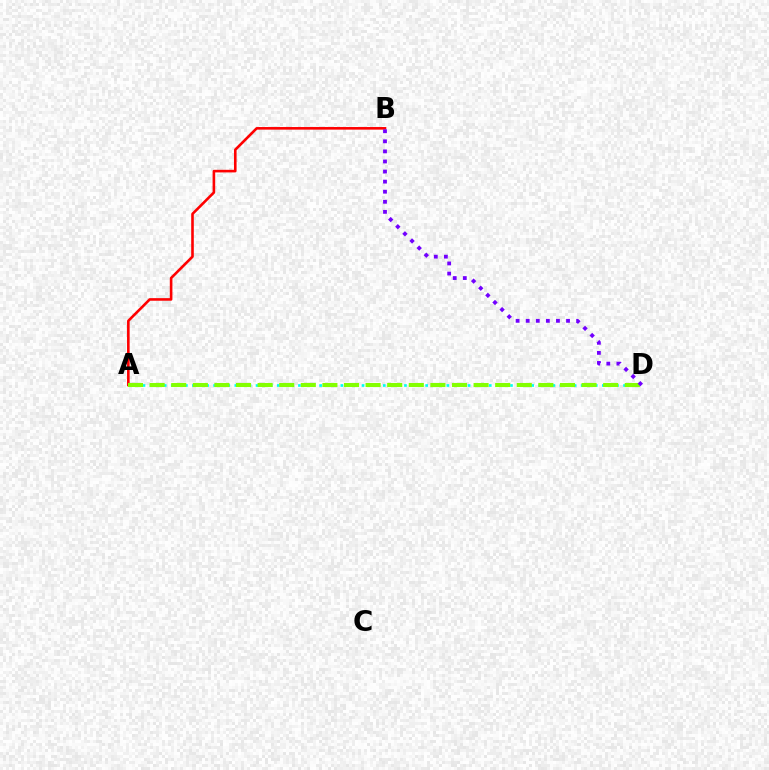{('A', 'B'): [{'color': '#ff0000', 'line_style': 'solid', 'thickness': 1.88}], ('A', 'D'): [{'color': '#00fff6', 'line_style': 'dotted', 'thickness': 1.92}, {'color': '#84ff00', 'line_style': 'dashed', 'thickness': 2.93}], ('B', 'D'): [{'color': '#7200ff', 'line_style': 'dotted', 'thickness': 2.74}]}